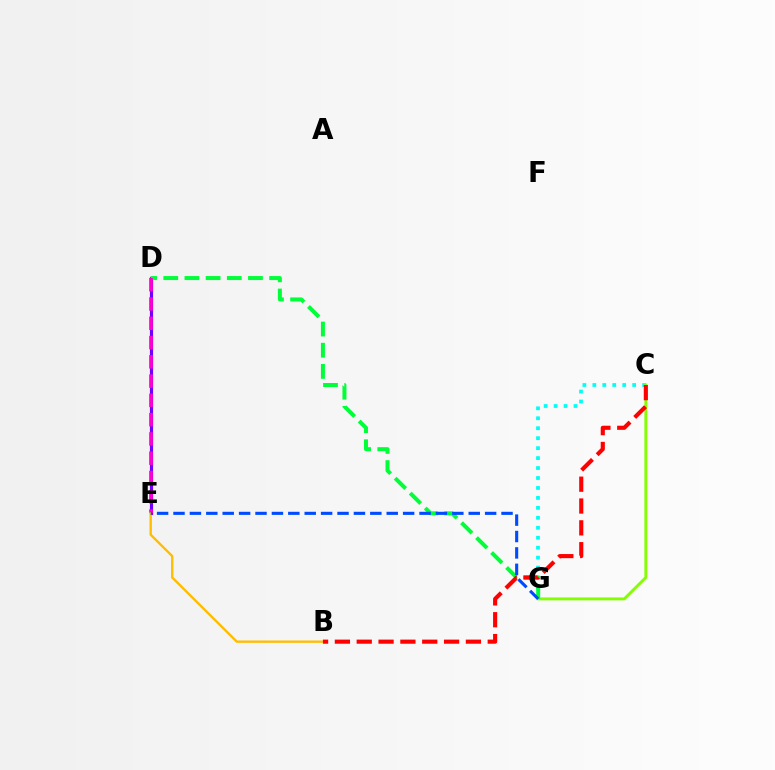{('C', 'G'): [{'color': '#00fff6', 'line_style': 'dotted', 'thickness': 2.71}, {'color': '#84ff00', 'line_style': 'solid', 'thickness': 2.09}], ('D', 'E'): [{'color': '#7200ff', 'line_style': 'solid', 'thickness': 2.28}, {'color': '#ff00cf', 'line_style': 'dashed', 'thickness': 2.62}], ('D', 'G'): [{'color': '#00ff39', 'line_style': 'dashed', 'thickness': 2.88}], ('B', 'E'): [{'color': '#ffbd00', 'line_style': 'solid', 'thickness': 1.7}], ('E', 'G'): [{'color': '#004bff', 'line_style': 'dashed', 'thickness': 2.23}], ('B', 'C'): [{'color': '#ff0000', 'line_style': 'dashed', 'thickness': 2.97}]}